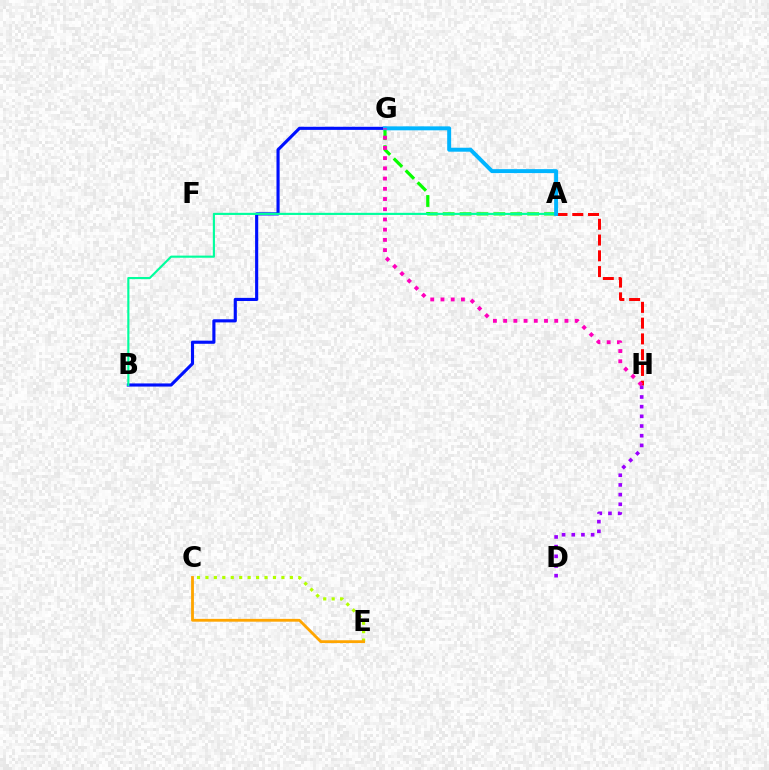{('C', 'E'): [{'color': '#b3ff00', 'line_style': 'dotted', 'thickness': 2.29}, {'color': '#ffa500', 'line_style': 'solid', 'thickness': 2.03}], ('A', 'G'): [{'color': '#08ff00', 'line_style': 'dashed', 'thickness': 2.29}, {'color': '#00b5ff', 'line_style': 'solid', 'thickness': 2.85}], ('A', 'H'): [{'color': '#ff0000', 'line_style': 'dashed', 'thickness': 2.14}], ('B', 'G'): [{'color': '#0010ff', 'line_style': 'solid', 'thickness': 2.25}], ('D', 'H'): [{'color': '#9b00ff', 'line_style': 'dotted', 'thickness': 2.63}], ('A', 'B'): [{'color': '#00ff9d', 'line_style': 'solid', 'thickness': 1.54}], ('G', 'H'): [{'color': '#ff00bd', 'line_style': 'dotted', 'thickness': 2.78}]}